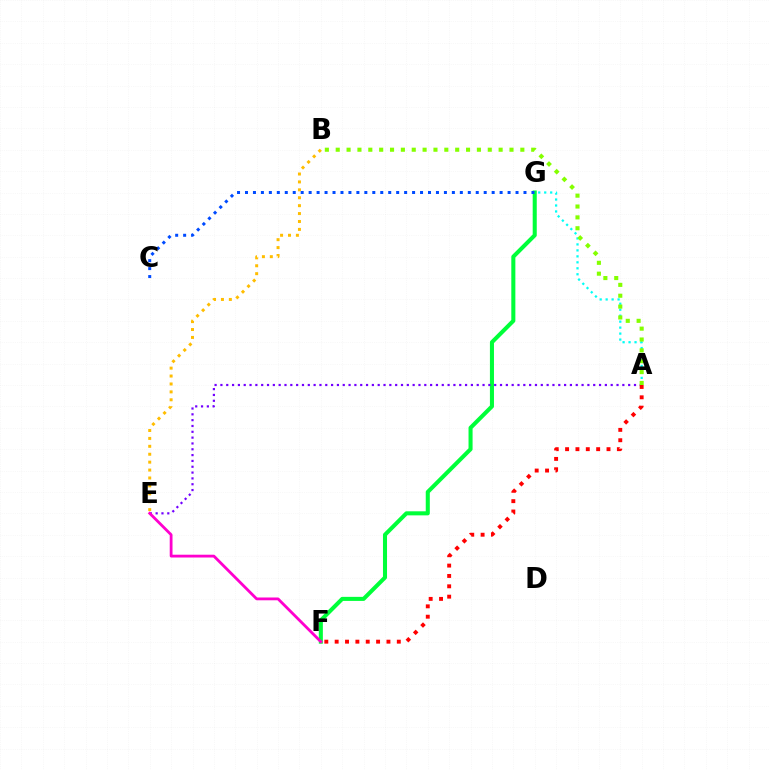{('A', 'G'): [{'color': '#00fff6', 'line_style': 'dotted', 'thickness': 1.62}], ('B', 'E'): [{'color': '#ffbd00', 'line_style': 'dotted', 'thickness': 2.15}], ('F', 'G'): [{'color': '#00ff39', 'line_style': 'solid', 'thickness': 2.92}], ('A', 'E'): [{'color': '#7200ff', 'line_style': 'dotted', 'thickness': 1.58}], ('A', 'F'): [{'color': '#ff0000', 'line_style': 'dotted', 'thickness': 2.81}], ('E', 'F'): [{'color': '#ff00cf', 'line_style': 'solid', 'thickness': 2.02}], ('A', 'B'): [{'color': '#84ff00', 'line_style': 'dotted', 'thickness': 2.95}], ('C', 'G'): [{'color': '#004bff', 'line_style': 'dotted', 'thickness': 2.16}]}